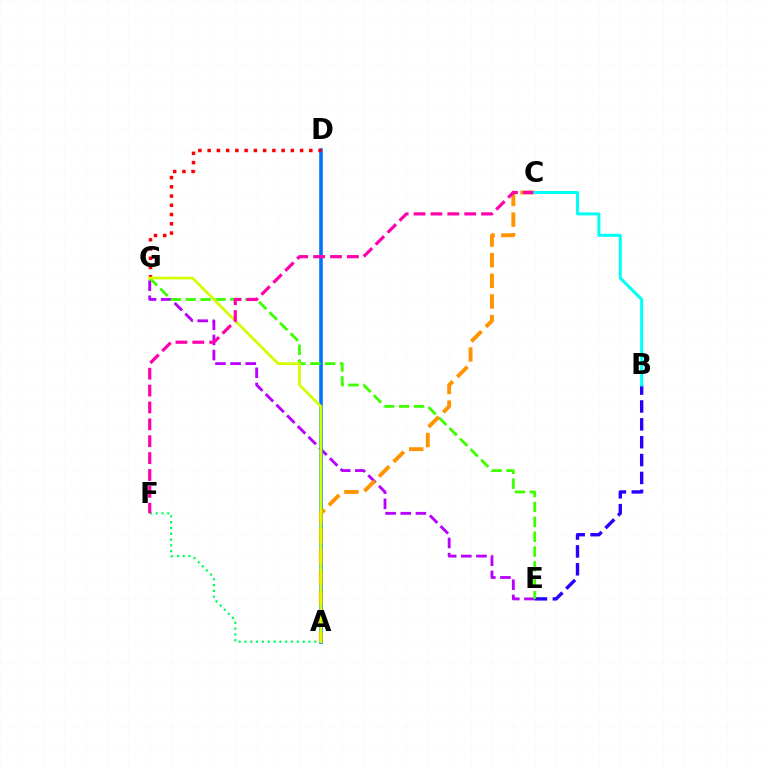{('E', 'G'): [{'color': '#b900ff', 'line_style': 'dashed', 'thickness': 2.06}, {'color': '#3dff00', 'line_style': 'dashed', 'thickness': 2.02}], ('A', 'D'): [{'color': '#0074ff', 'line_style': 'solid', 'thickness': 2.58}], ('A', 'F'): [{'color': '#00ff5c', 'line_style': 'dotted', 'thickness': 1.58}], ('B', 'E'): [{'color': '#2500ff', 'line_style': 'dashed', 'thickness': 2.43}], ('A', 'C'): [{'color': '#ff9400', 'line_style': 'dashed', 'thickness': 2.8}], ('D', 'G'): [{'color': '#ff0000', 'line_style': 'dotted', 'thickness': 2.51}], ('A', 'G'): [{'color': '#d1ff00', 'line_style': 'solid', 'thickness': 1.97}], ('C', 'F'): [{'color': '#ff00ac', 'line_style': 'dashed', 'thickness': 2.29}], ('B', 'C'): [{'color': '#00fff6', 'line_style': 'solid', 'thickness': 2.17}]}